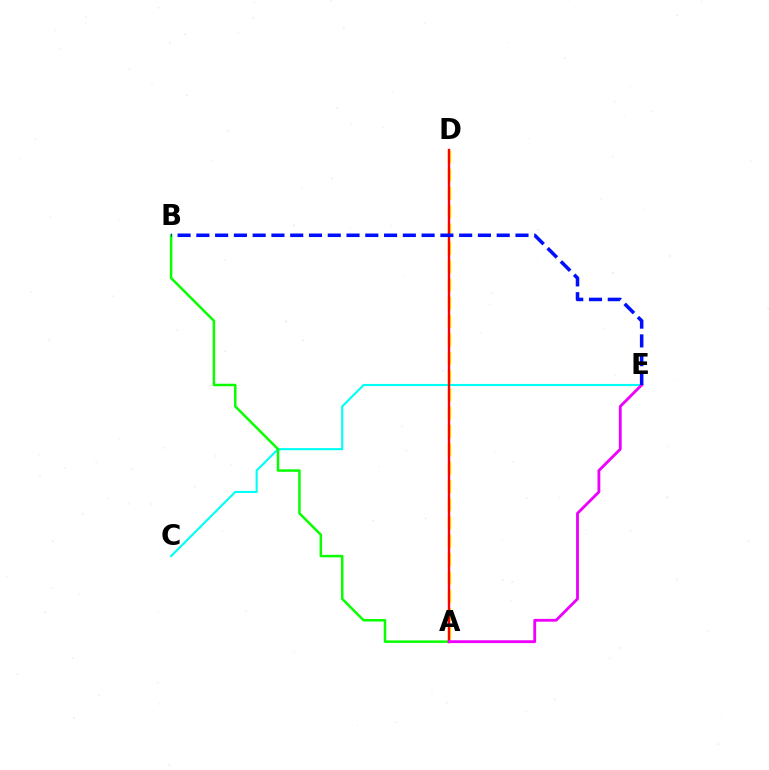{('A', 'D'): [{'color': '#fcf500', 'line_style': 'dashed', 'thickness': 2.49}, {'color': '#ff0000', 'line_style': 'solid', 'thickness': 1.71}], ('C', 'E'): [{'color': '#00fff6', 'line_style': 'solid', 'thickness': 1.53}], ('A', 'B'): [{'color': '#08ff00', 'line_style': 'solid', 'thickness': 1.8}], ('A', 'E'): [{'color': '#ee00ff', 'line_style': 'solid', 'thickness': 2.04}], ('B', 'E'): [{'color': '#0010ff', 'line_style': 'dashed', 'thickness': 2.55}]}